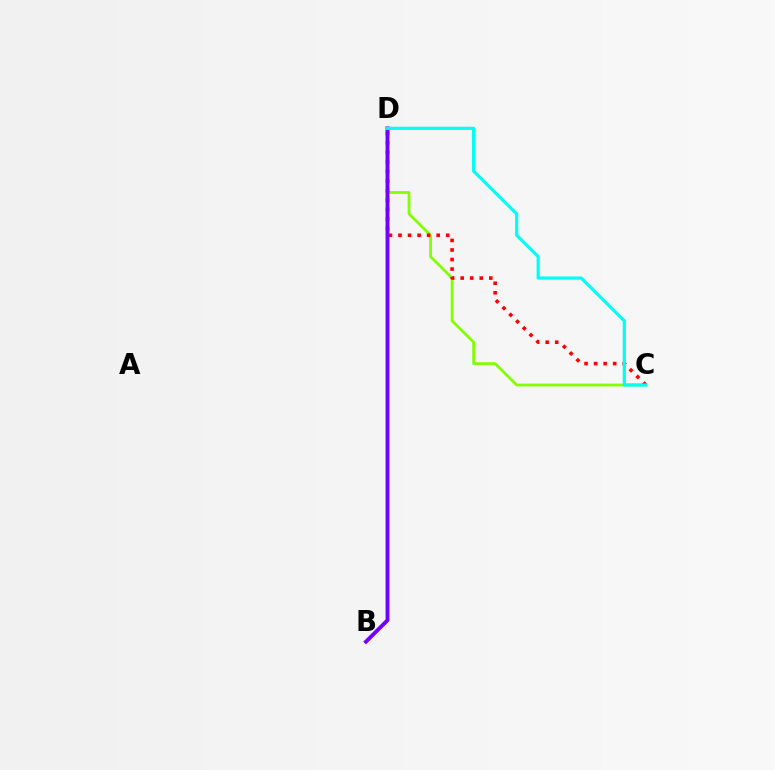{('C', 'D'): [{'color': '#84ff00', 'line_style': 'solid', 'thickness': 2.01}, {'color': '#ff0000', 'line_style': 'dotted', 'thickness': 2.59}, {'color': '#00fff6', 'line_style': 'solid', 'thickness': 2.29}], ('B', 'D'): [{'color': '#7200ff', 'line_style': 'solid', 'thickness': 2.8}]}